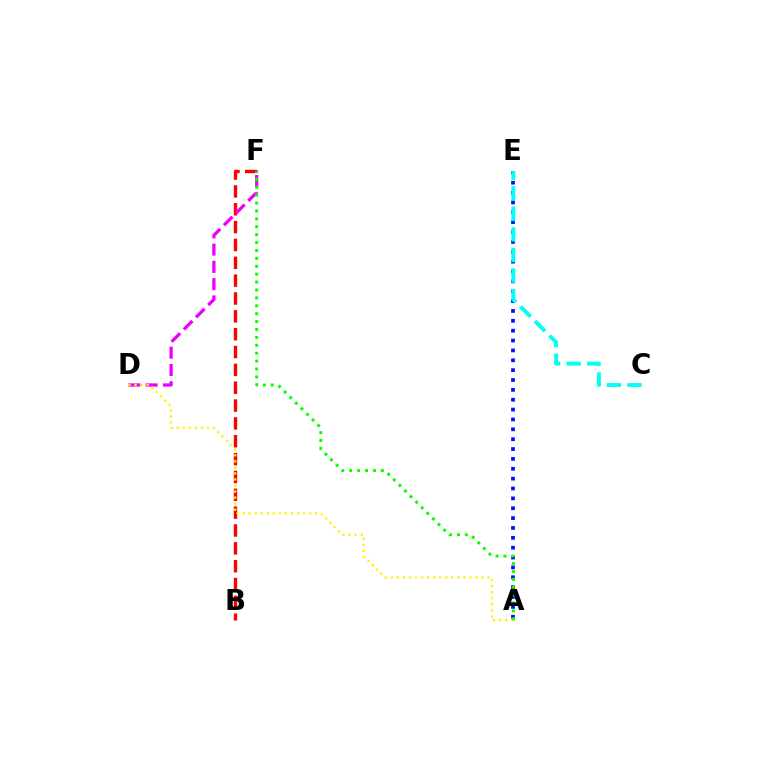{('B', 'F'): [{'color': '#ff0000', 'line_style': 'dashed', 'thickness': 2.42}], ('A', 'E'): [{'color': '#0010ff', 'line_style': 'dotted', 'thickness': 2.68}], ('D', 'F'): [{'color': '#ee00ff', 'line_style': 'dashed', 'thickness': 2.34}], ('A', 'D'): [{'color': '#fcf500', 'line_style': 'dotted', 'thickness': 1.64}], ('C', 'E'): [{'color': '#00fff6', 'line_style': 'dashed', 'thickness': 2.79}], ('A', 'F'): [{'color': '#08ff00', 'line_style': 'dotted', 'thickness': 2.15}]}